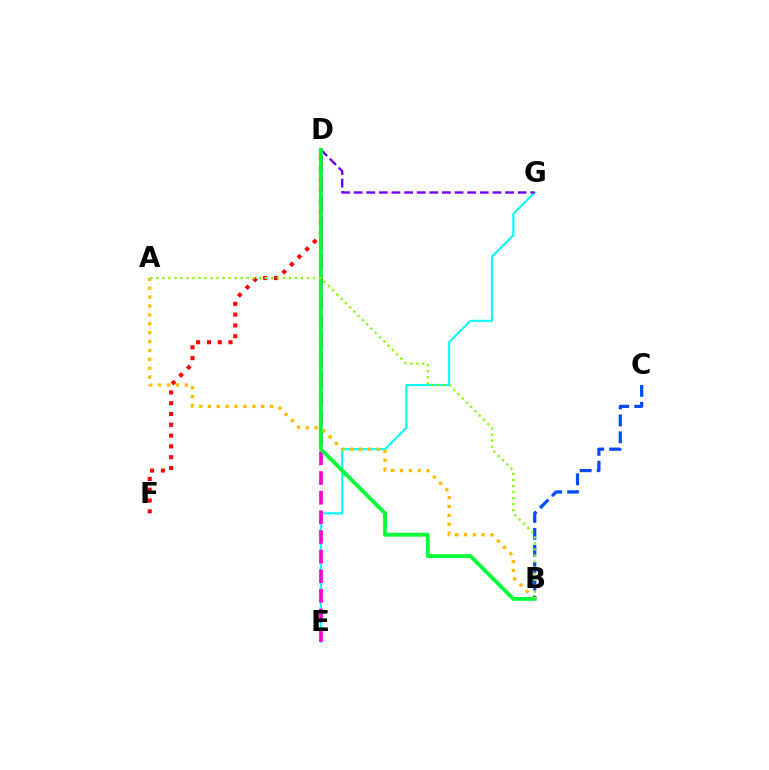{('E', 'G'): [{'color': '#00fff6', 'line_style': 'solid', 'thickness': 1.51}], ('A', 'B'): [{'color': '#ffbd00', 'line_style': 'dotted', 'thickness': 2.42}, {'color': '#84ff00', 'line_style': 'dotted', 'thickness': 1.64}], ('D', 'F'): [{'color': '#ff0000', 'line_style': 'dotted', 'thickness': 2.93}], ('D', 'G'): [{'color': '#7200ff', 'line_style': 'dashed', 'thickness': 1.71}], ('D', 'E'): [{'color': '#ff00cf', 'line_style': 'dashed', 'thickness': 2.67}], ('B', 'C'): [{'color': '#004bff', 'line_style': 'dashed', 'thickness': 2.3}], ('B', 'D'): [{'color': '#00ff39', 'line_style': 'solid', 'thickness': 2.77}]}